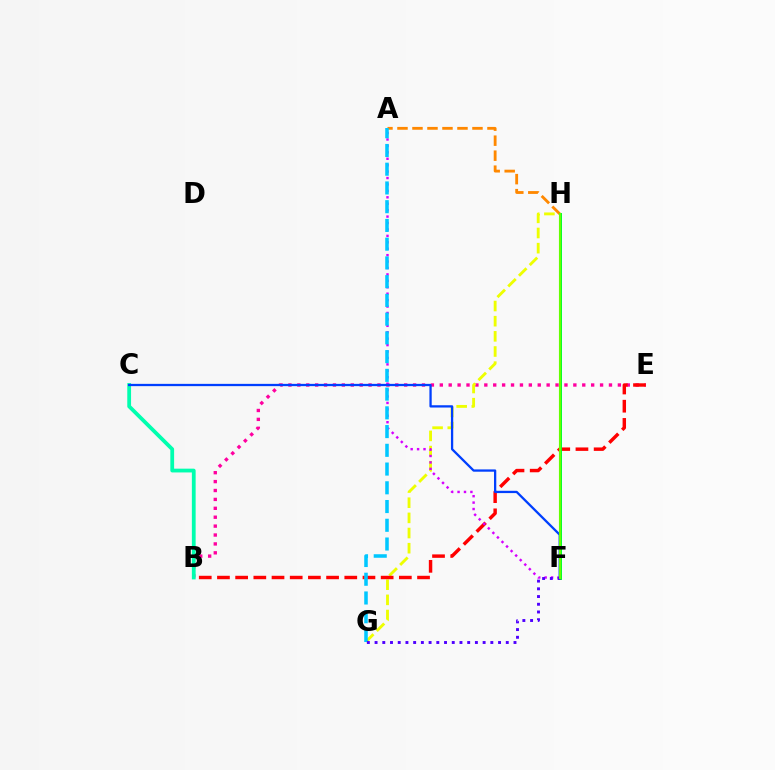{('B', 'E'): [{'color': '#ff00a0', 'line_style': 'dotted', 'thickness': 2.42}, {'color': '#ff0000', 'line_style': 'dashed', 'thickness': 2.47}], ('G', 'H'): [{'color': '#eeff00', 'line_style': 'dashed', 'thickness': 2.06}], ('A', 'F'): [{'color': '#d600ff', 'line_style': 'dotted', 'thickness': 1.75}], ('B', 'C'): [{'color': '#00ffaf', 'line_style': 'solid', 'thickness': 2.72}], ('C', 'F'): [{'color': '#003fff', 'line_style': 'solid', 'thickness': 1.64}], ('A', 'H'): [{'color': '#ff8800', 'line_style': 'dashed', 'thickness': 2.04}], ('A', 'G'): [{'color': '#00c7ff', 'line_style': 'dashed', 'thickness': 2.55}], ('F', 'H'): [{'color': '#00ff27', 'line_style': 'solid', 'thickness': 2.12}, {'color': '#66ff00', 'line_style': 'solid', 'thickness': 1.54}], ('F', 'G'): [{'color': '#4f00ff', 'line_style': 'dotted', 'thickness': 2.1}]}